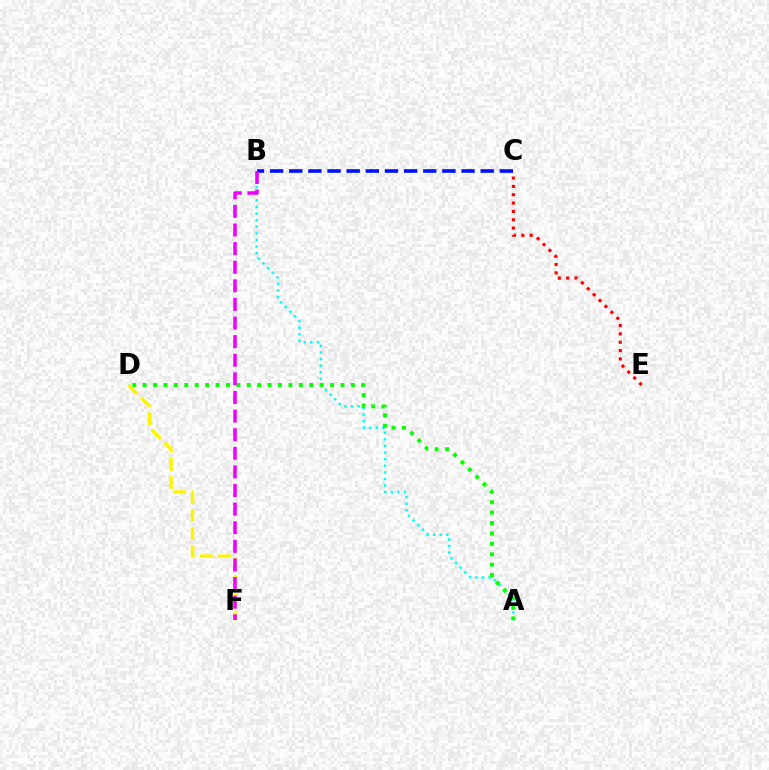{('B', 'C'): [{'color': '#0010ff', 'line_style': 'dashed', 'thickness': 2.6}], ('C', 'E'): [{'color': '#ff0000', 'line_style': 'dotted', 'thickness': 2.27}], ('A', 'B'): [{'color': '#00fff6', 'line_style': 'dotted', 'thickness': 1.79}], ('D', 'F'): [{'color': '#fcf500', 'line_style': 'dashed', 'thickness': 2.47}], ('A', 'D'): [{'color': '#08ff00', 'line_style': 'dotted', 'thickness': 2.83}], ('B', 'F'): [{'color': '#ee00ff', 'line_style': 'dashed', 'thickness': 2.53}]}